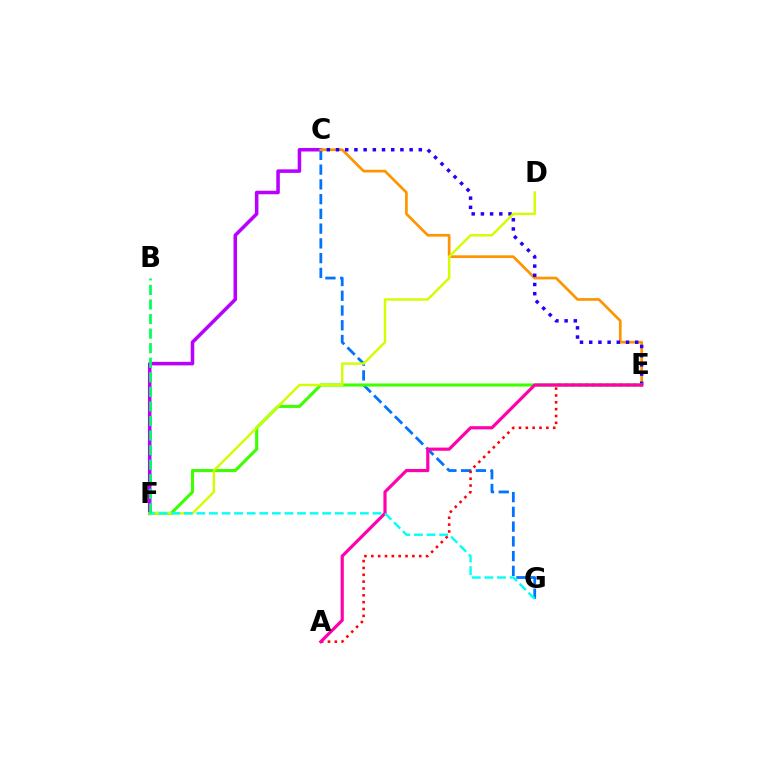{('C', 'F'): [{'color': '#b900ff', 'line_style': 'solid', 'thickness': 2.54}], ('C', 'G'): [{'color': '#0074ff', 'line_style': 'dashed', 'thickness': 2.0}], ('C', 'E'): [{'color': '#ff9400', 'line_style': 'solid', 'thickness': 1.94}, {'color': '#2500ff', 'line_style': 'dotted', 'thickness': 2.5}], ('E', 'F'): [{'color': '#3dff00', 'line_style': 'solid', 'thickness': 2.23}], ('A', 'E'): [{'color': '#ff0000', 'line_style': 'dotted', 'thickness': 1.86}, {'color': '#ff00ac', 'line_style': 'solid', 'thickness': 2.28}], ('D', 'F'): [{'color': '#d1ff00', 'line_style': 'solid', 'thickness': 1.75}], ('F', 'G'): [{'color': '#00fff6', 'line_style': 'dashed', 'thickness': 1.71}], ('B', 'F'): [{'color': '#00ff5c', 'line_style': 'dashed', 'thickness': 1.98}]}